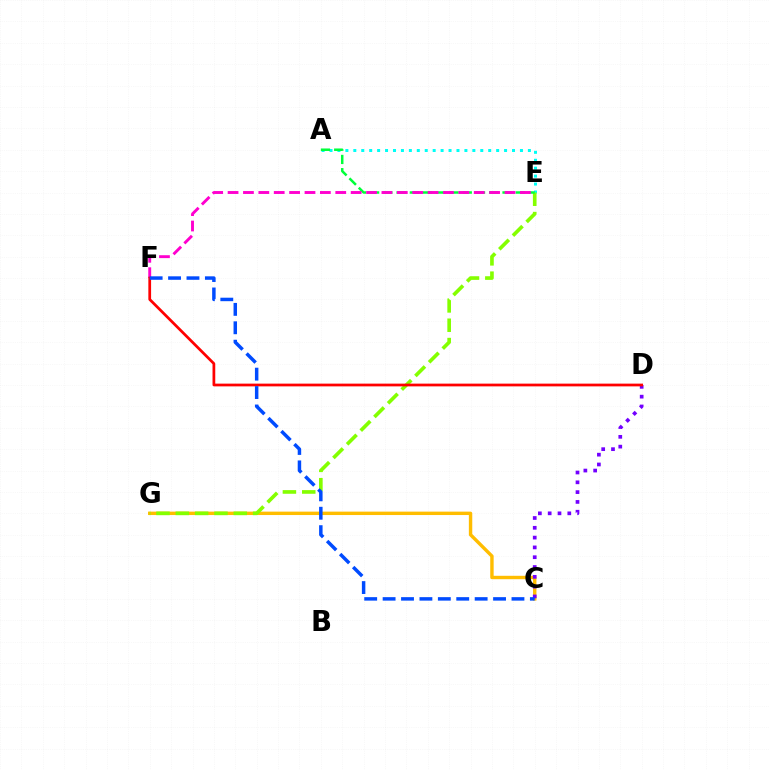{('A', 'E'): [{'color': '#00fff6', 'line_style': 'dotted', 'thickness': 2.16}, {'color': '#00ff39', 'line_style': 'dashed', 'thickness': 1.8}], ('C', 'G'): [{'color': '#ffbd00', 'line_style': 'solid', 'thickness': 2.45}], ('C', 'D'): [{'color': '#7200ff', 'line_style': 'dotted', 'thickness': 2.66}], ('E', 'G'): [{'color': '#84ff00', 'line_style': 'dashed', 'thickness': 2.63}], ('E', 'F'): [{'color': '#ff00cf', 'line_style': 'dashed', 'thickness': 2.09}], ('D', 'F'): [{'color': '#ff0000', 'line_style': 'solid', 'thickness': 1.97}], ('C', 'F'): [{'color': '#004bff', 'line_style': 'dashed', 'thickness': 2.5}]}